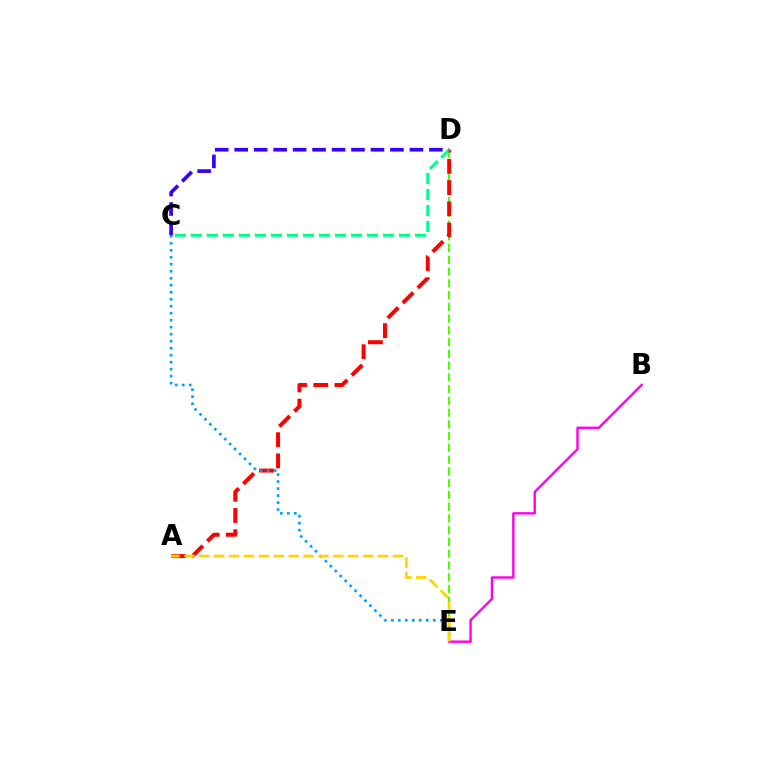{('D', 'E'): [{'color': '#4fff00', 'line_style': 'dashed', 'thickness': 1.6}], ('A', 'D'): [{'color': '#ff0000', 'line_style': 'dashed', 'thickness': 2.88}], ('C', 'D'): [{'color': '#00ff86', 'line_style': 'dashed', 'thickness': 2.18}, {'color': '#3700ff', 'line_style': 'dashed', 'thickness': 2.65}], ('C', 'E'): [{'color': '#009eff', 'line_style': 'dotted', 'thickness': 1.9}], ('B', 'E'): [{'color': '#ff00ed', 'line_style': 'solid', 'thickness': 1.73}], ('A', 'E'): [{'color': '#ffd500', 'line_style': 'dashed', 'thickness': 2.02}]}